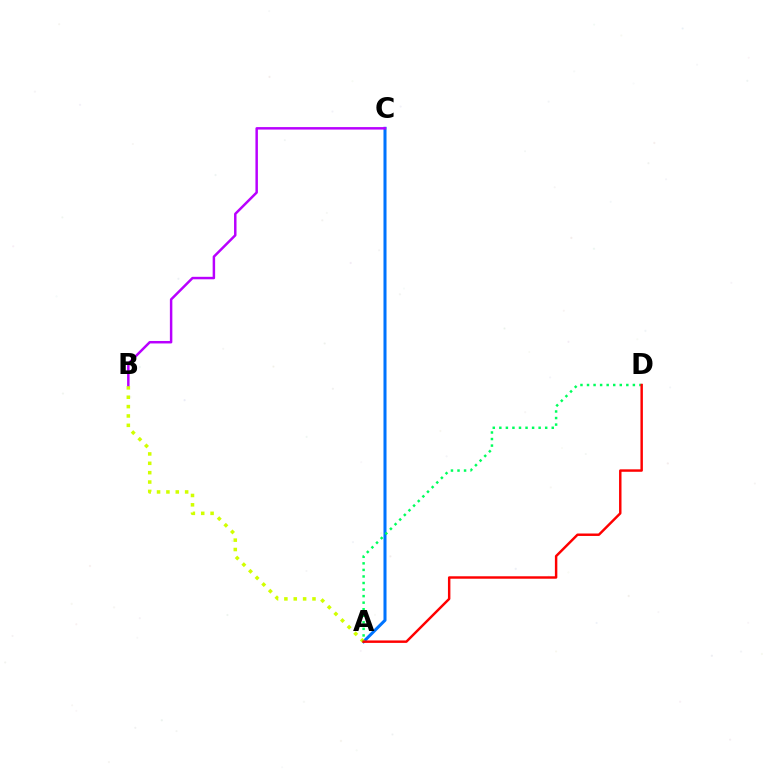{('A', 'C'): [{'color': '#0074ff', 'line_style': 'solid', 'thickness': 2.19}], ('A', 'B'): [{'color': '#d1ff00', 'line_style': 'dotted', 'thickness': 2.54}], ('A', 'D'): [{'color': '#00ff5c', 'line_style': 'dotted', 'thickness': 1.78}, {'color': '#ff0000', 'line_style': 'solid', 'thickness': 1.76}], ('B', 'C'): [{'color': '#b900ff', 'line_style': 'solid', 'thickness': 1.78}]}